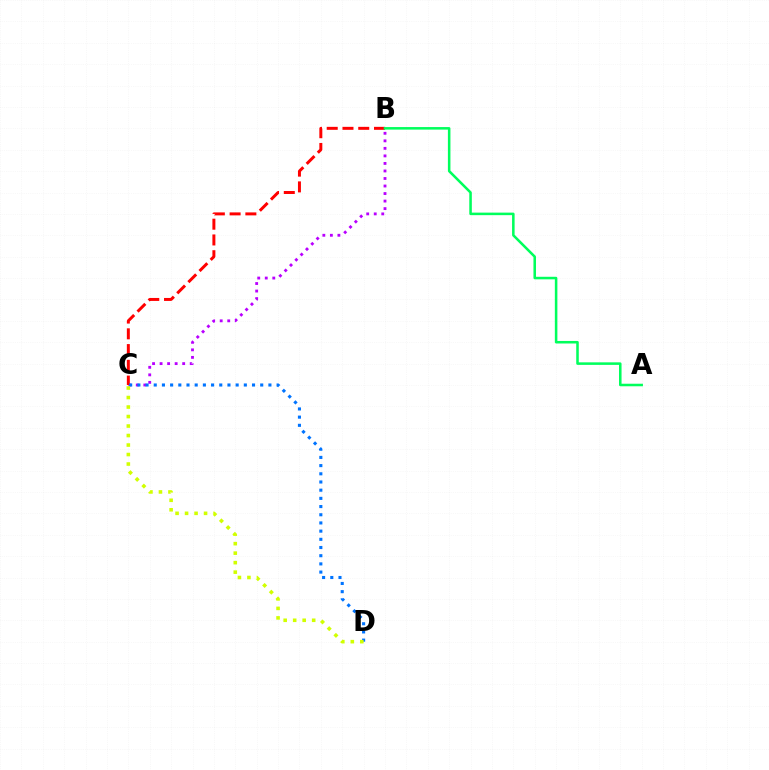{('B', 'C'): [{'color': '#b900ff', 'line_style': 'dotted', 'thickness': 2.05}, {'color': '#ff0000', 'line_style': 'dashed', 'thickness': 2.14}], ('A', 'B'): [{'color': '#00ff5c', 'line_style': 'solid', 'thickness': 1.83}], ('C', 'D'): [{'color': '#0074ff', 'line_style': 'dotted', 'thickness': 2.23}, {'color': '#d1ff00', 'line_style': 'dotted', 'thickness': 2.58}]}